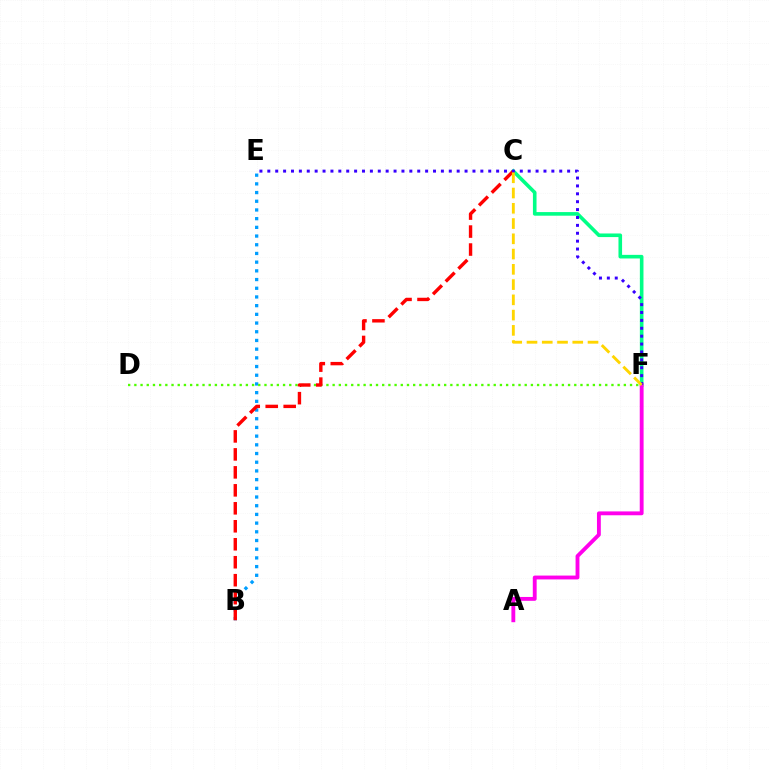{('B', 'E'): [{'color': '#009eff', 'line_style': 'dotted', 'thickness': 2.36}], ('C', 'F'): [{'color': '#00ff86', 'line_style': 'solid', 'thickness': 2.6}, {'color': '#ffd500', 'line_style': 'dashed', 'thickness': 2.07}], ('D', 'F'): [{'color': '#4fff00', 'line_style': 'dotted', 'thickness': 1.68}], ('B', 'C'): [{'color': '#ff0000', 'line_style': 'dashed', 'thickness': 2.44}], ('A', 'F'): [{'color': '#ff00ed', 'line_style': 'solid', 'thickness': 2.78}], ('E', 'F'): [{'color': '#3700ff', 'line_style': 'dotted', 'thickness': 2.14}]}